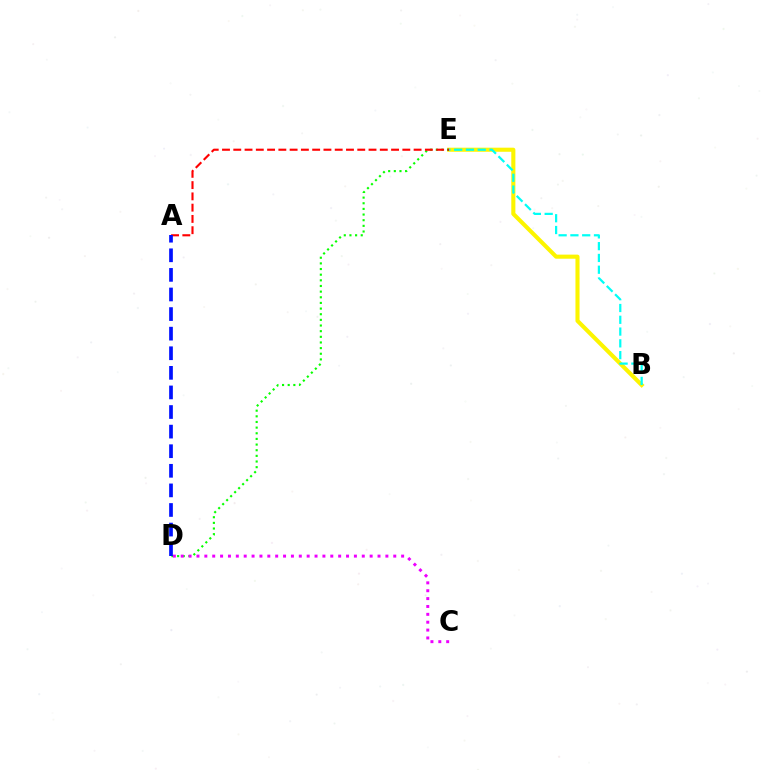{('B', 'E'): [{'color': '#fcf500', 'line_style': 'solid', 'thickness': 2.94}, {'color': '#00fff6', 'line_style': 'dashed', 'thickness': 1.6}], ('D', 'E'): [{'color': '#08ff00', 'line_style': 'dotted', 'thickness': 1.53}], ('A', 'E'): [{'color': '#ff0000', 'line_style': 'dashed', 'thickness': 1.53}], ('C', 'D'): [{'color': '#ee00ff', 'line_style': 'dotted', 'thickness': 2.14}], ('A', 'D'): [{'color': '#0010ff', 'line_style': 'dashed', 'thickness': 2.66}]}